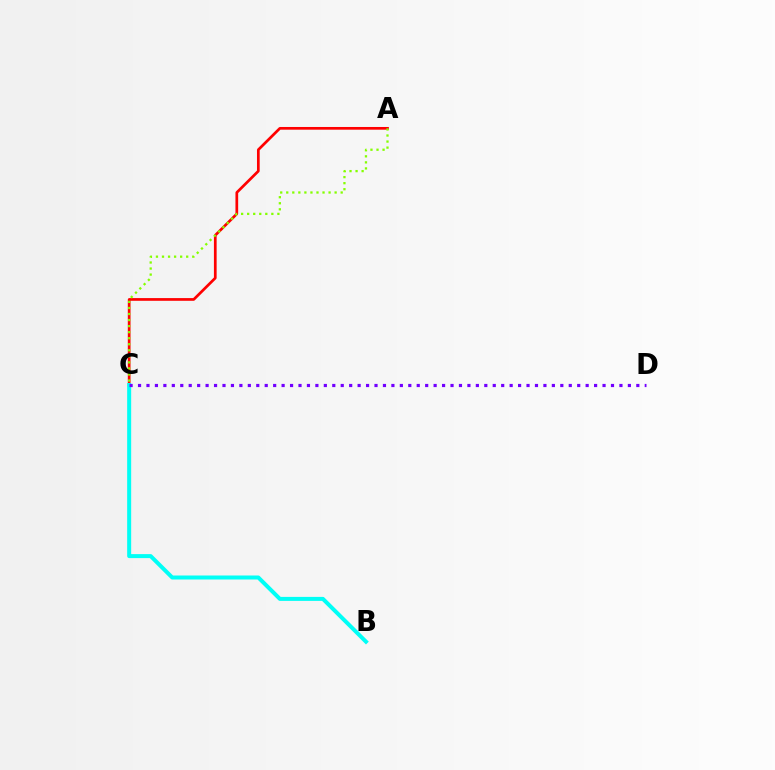{('A', 'C'): [{'color': '#ff0000', 'line_style': 'solid', 'thickness': 1.95}, {'color': '#84ff00', 'line_style': 'dotted', 'thickness': 1.64}], ('B', 'C'): [{'color': '#00fff6', 'line_style': 'solid', 'thickness': 2.88}], ('C', 'D'): [{'color': '#7200ff', 'line_style': 'dotted', 'thickness': 2.29}]}